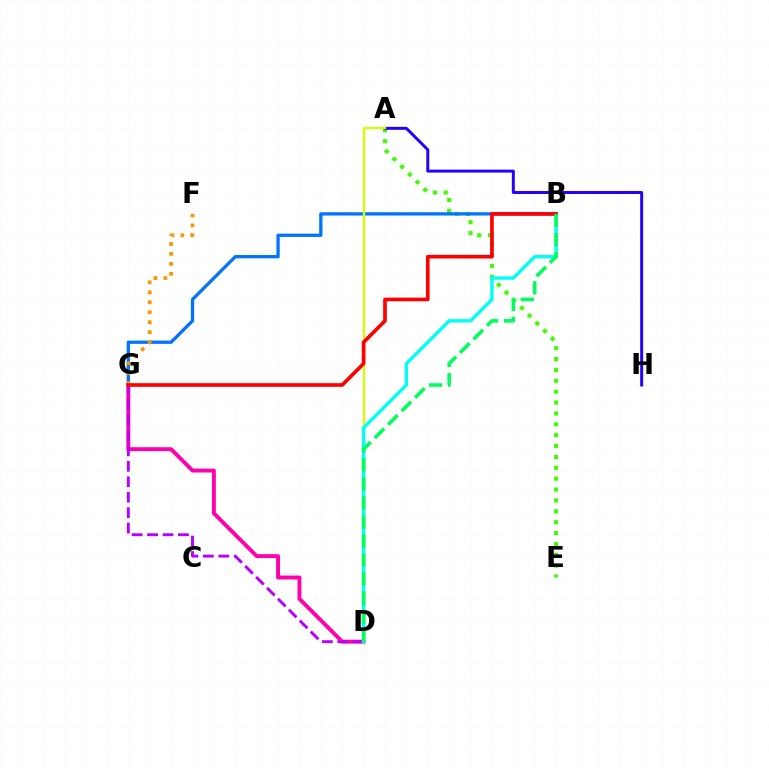{('A', 'E'): [{'color': '#3dff00', 'line_style': 'dotted', 'thickness': 2.95}], ('B', 'G'): [{'color': '#0074ff', 'line_style': 'solid', 'thickness': 2.37}, {'color': '#ff0000', 'line_style': 'solid', 'thickness': 2.64}], ('D', 'G'): [{'color': '#ff00ac', 'line_style': 'solid', 'thickness': 2.81}, {'color': '#b900ff', 'line_style': 'dashed', 'thickness': 2.1}], ('A', 'H'): [{'color': '#2500ff', 'line_style': 'solid', 'thickness': 2.14}], ('F', 'G'): [{'color': '#ff9400', 'line_style': 'dotted', 'thickness': 2.71}], ('A', 'D'): [{'color': '#d1ff00', 'line_style': 'solid', 'thickness': 1.66}], ('B', 'D'): [{'color': '#00fff6', 'line_style': 'solid', 'thickness': 2.44}, {'color': '#00ff5c', 'line_style': 'dashed', 'thickness': 2.59}]}